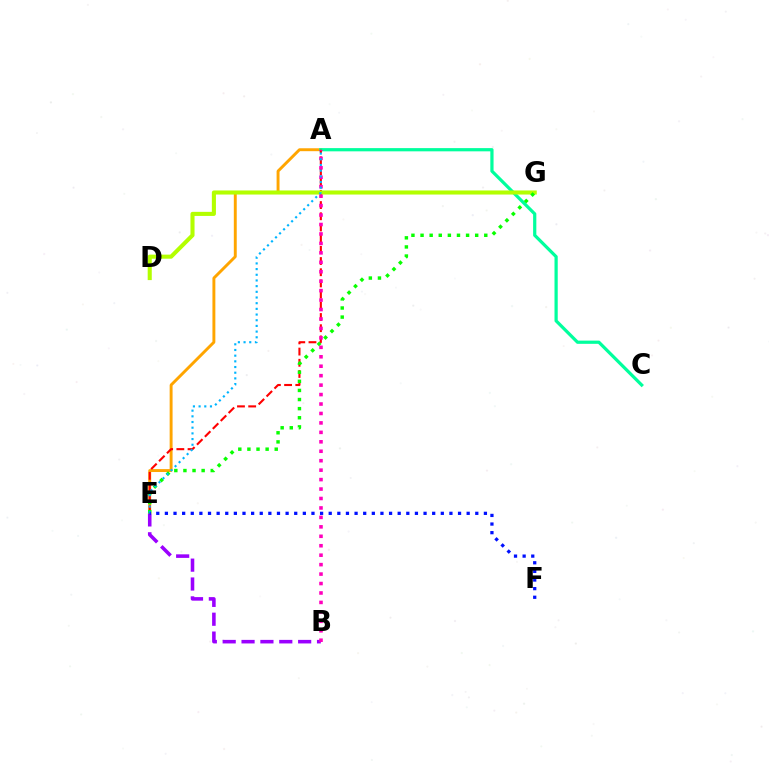{('A', 'E'): [{'color': '#ffa500', 'line_style': 'solid', 'thickness': 2.1}, {'color': '#ff0000', 'line_style': 'dashed', 'thickness': 1.52}, {'color': '#00b5ff', 'line_style': 'dotted', 'thickness': 1.54}], ('A', 'C'): [{'color': '#00ff9d', 'line_style': 'solid', 'thickness': 2.32}], ('B', 'E'): [{'color': '#9b00ff', 'line_style': 'dashed', 'thickness': 2.56}], ('D', 'G'): [{'color': '#b3ff00', 'line_style': 'solid', 'thickness': 2.94}], ('E', 'G'): [{'color': '#08ff00', 'line_style': 'dotted', 'thickness': 2.47}], ('A', 'B'): [{'color': '#ff00bd', 'line_style': 'dotted', 'thickness': 2.57}], ('E', 'F'): [{'color': '#0010ff', 'line_style': 'dotted', 'thickness': 2.34}]}